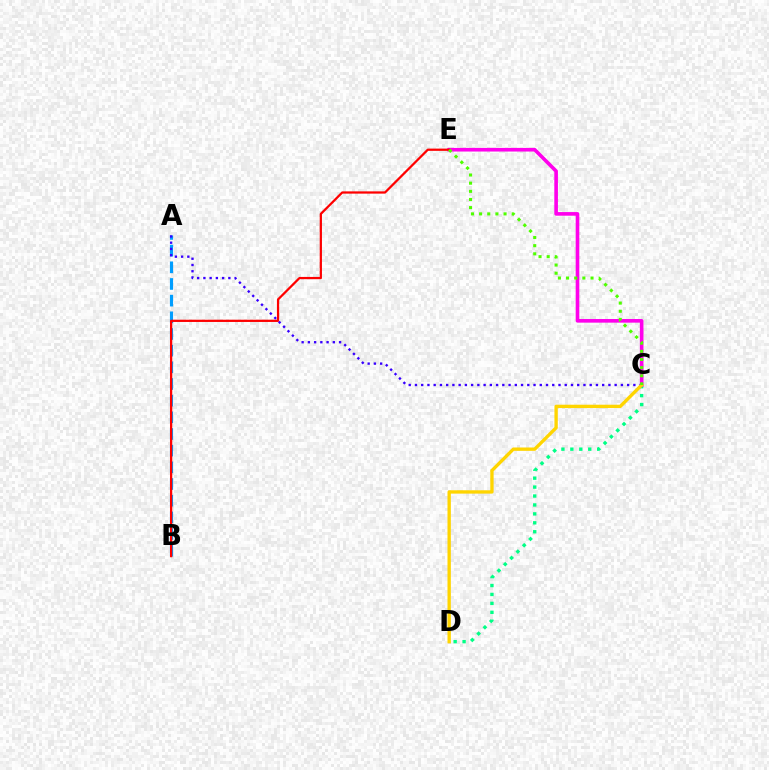{('C', 'D'): [{'color': '#00ff86', 'line_style': 'dotted', 'thickness': 2.43}, {'color': '#ffd500', 'line_style': 'solid', 'thickness': 2.41}], ('A', 'B'): [{'color': '#009eff', 'line_style': 'dashed', 'thickness': 2.26}], ('C', 'E'): [{'color': '#ff00ed', 'line_style': 'solid', 'thickness': 2.61}, {'color': '#4fff00', 'line_style': 'dotted', 'thickness': 2.22}], ('B', 'E'): [{'color': '#ff0000', 'line_style': 'solid', 'thickness': 1.62}], ('A', 'C'): [{'color': '#3700ff', 'line_style': 'dotted', 'thickness': 1.7}]}